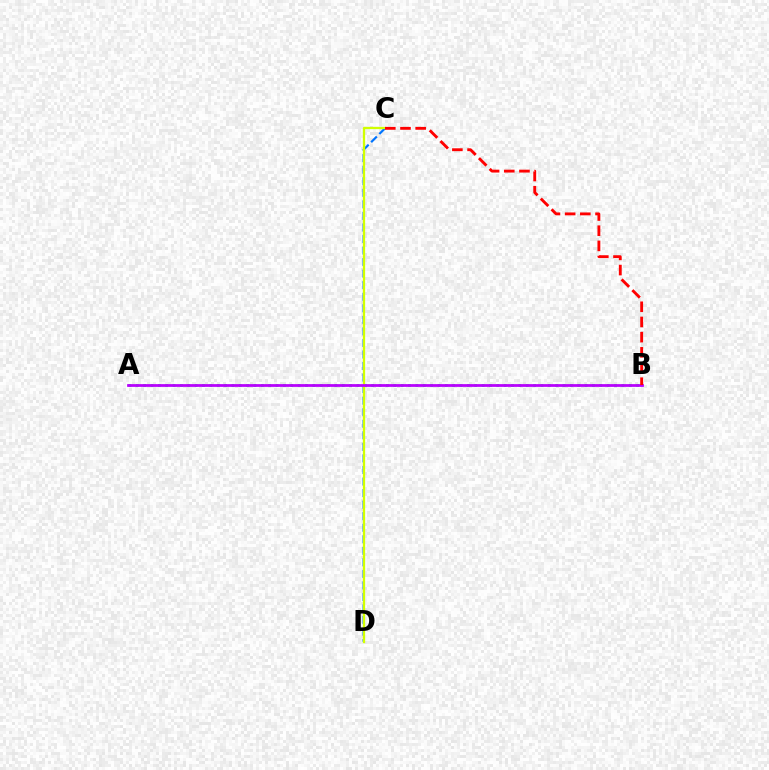{('C', 'D'): [{'color': '#0074ff', 'line_style': 'dashed', 'thickness': 1.57}, {'color': '#d1ff00', 'line_style': 'solid', 'thickness': 1.64}], ('A', 'B'): [{'color': '#00ff5c', 'line_style': 'dotted', 'thickness': 2.0}, {'color': '#b900ff', 'line_style': 'solid', 'thickness': 1.99}], ('B', 'C'): [{'color': '#ff0000', 'line_style': 'dashed', 'thickness': 2.06}]}